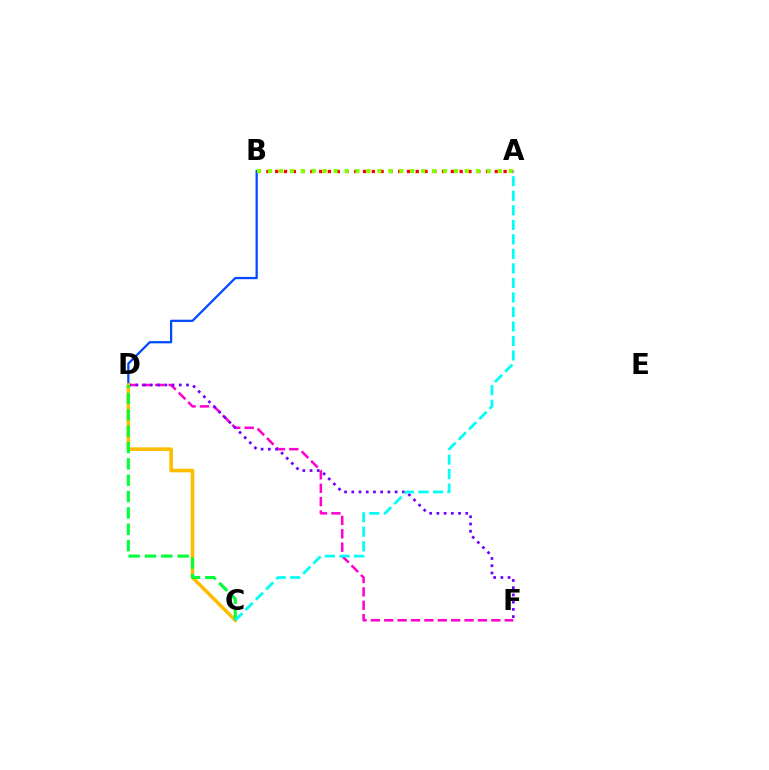{('A', 'B'): [{'color': '#ff0000', 'line_style': 'dotted', 'thickness': 2.39}, {'color': '#84ff00', 'line_style': 'dotted', 'thickness': 2.97}], ('D', 'F'): [{'color': '#ff00cf', 'line_style': 'dashed', 'thickness': 1.82}, {'color': '#7200ff', 'line_style': 'dotted', 'thickness': 1.96}], ('B', 'D'): [{'color': '#004bff', 'line_style': 'solid', 'thickness': 1.62}], ('C', 'D'): [{'color': '#ffbd00', 'line_style': 'solid', 'thickness': 2.59}, {'color': '#00ff39', 'line_style': 'dashed', 'thickness': 2.22}], ('A', 'C'): [{'color': '#00fff6', 'line_style': 'dashed', 'thickness': 1.97}]}